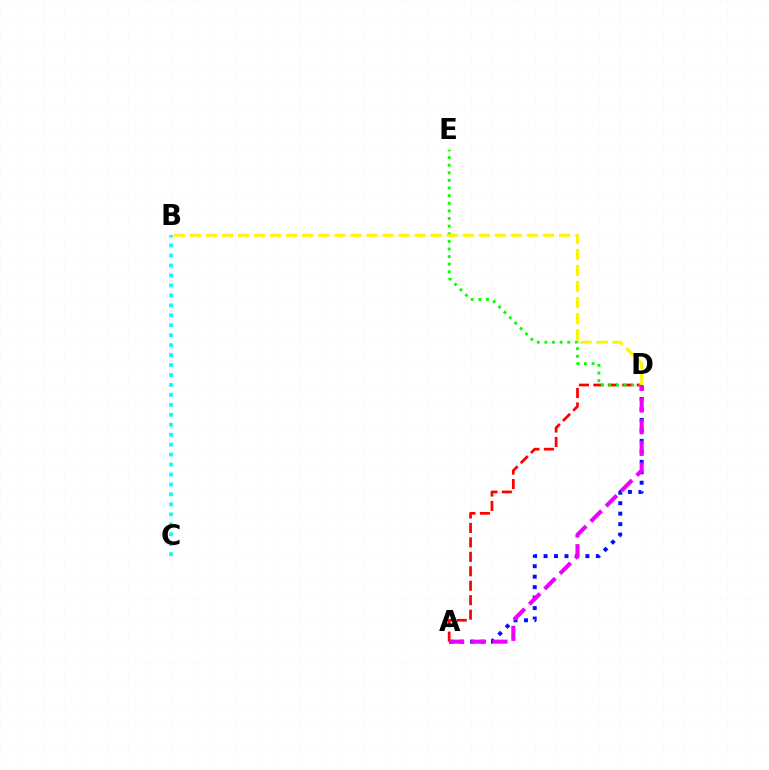{('B', 'C'): [{'color': '#00fff6', 'line_style': 'dotted', 'thickness': 2.7}], ('A', 'D'): [{'color': '#0010ff', 'line_style': 'dotted', 'thickness': 2.84}, {'color': '#ff0000', 'line_style': 'dashed', 'thickness': 1.96}, {'color': '#ee00ff', 'line_style': 'dashed', 'thickness': 2.94}], ('D', 'E'): [{'color': '#08ff00', 'line_style': 'dotted', 'thickness': 2.07}], ('B', 'D'): [{'color': '#fcf500', 'line_style': 'dashed', 'thickness': 2.18}]}